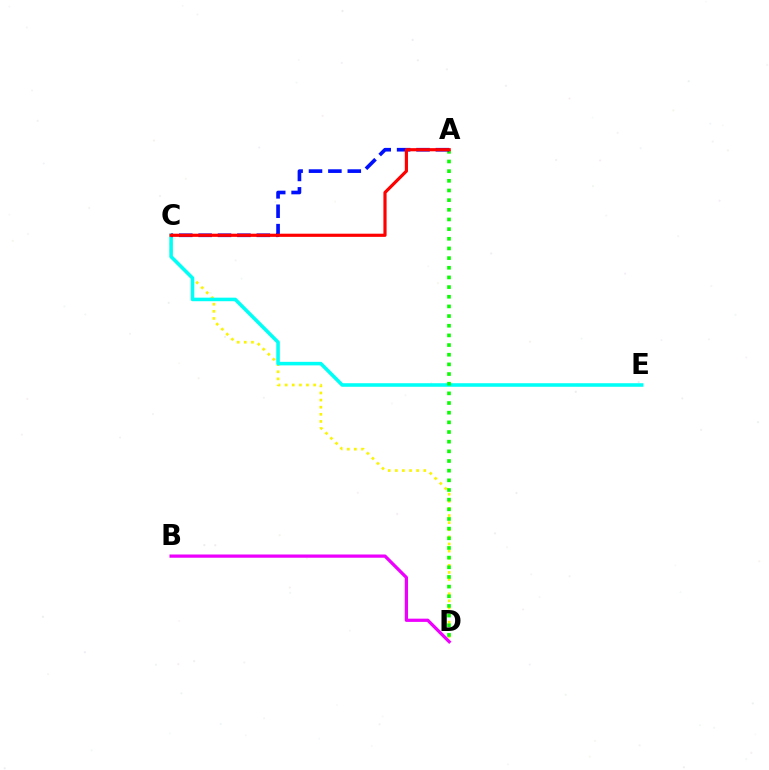{('C', 'D'): [{'color': '#fcf500', 'line_style': 'dotted', 'thickness': 1.93}], ('C', 'E'): [{'color': '#00fff6', 'line_style': 'solid', 'thickness': 2.56}], ('B', 'D'): [{'color': '#ee00ff', 'line_style': 'solid', 'thickness': 2.34}], ('A', 'D'): [{'color': '#08ff00', 'line_style': 'dotted', 'thickness': 2.63}], ('A', 'C'): [{'color': '#0010ff', 'line_style': 'dashed', 'thickness': 2.63}, {'color': '#ff0000', 'line_style': 'solid', 'thickness': 2.28}]}